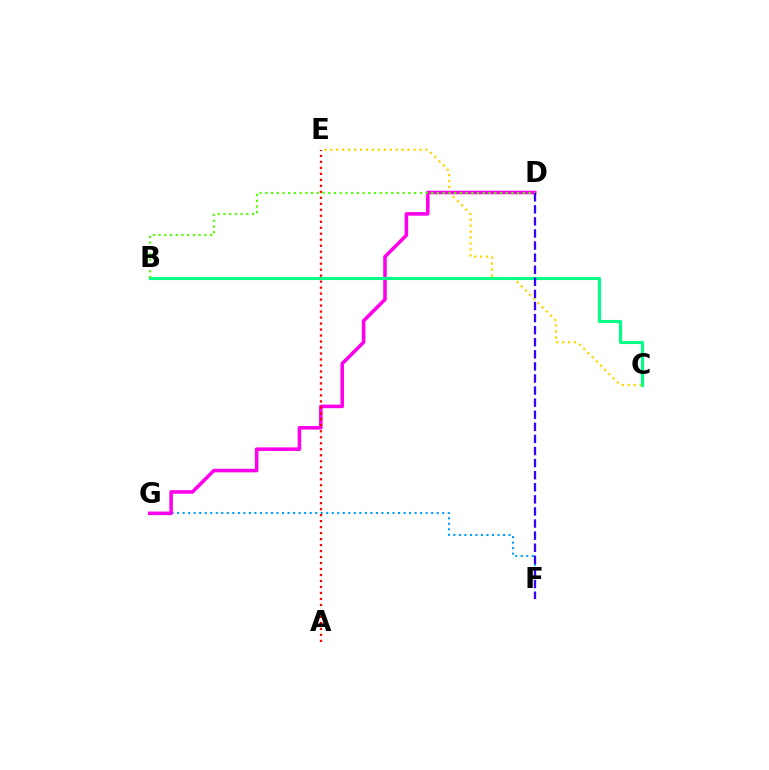{('C', 'E'): [{'color': '#ffd500', 'line_style': 'dotted', 'thickness': 1.61}], ('F', 'G'): [{'color': '#009eff', 'line_style': 'dotted', 'thickness': 1.5}], ('D', 'G'): [{'color': '#ff00ed', 'line_style': 'solid', 'thickness': 2.56}], ('A', 'E'): [{'color': '#ff0000', 'line_style': 'dotted', 'thickness': 1.63}], ('B', 'C'): [{'color': '#00ff86', 'line_style': 'solid', 'thickness': 2.24}], ('B', 'D'): [{'color': '#4fff00', 'line_style': 'dotted', 'thickness': 1.55}], ('D', 'F'): [{'color': '#3700ff', 'line_style': 'dashed', 'thickness': 1.64}]}